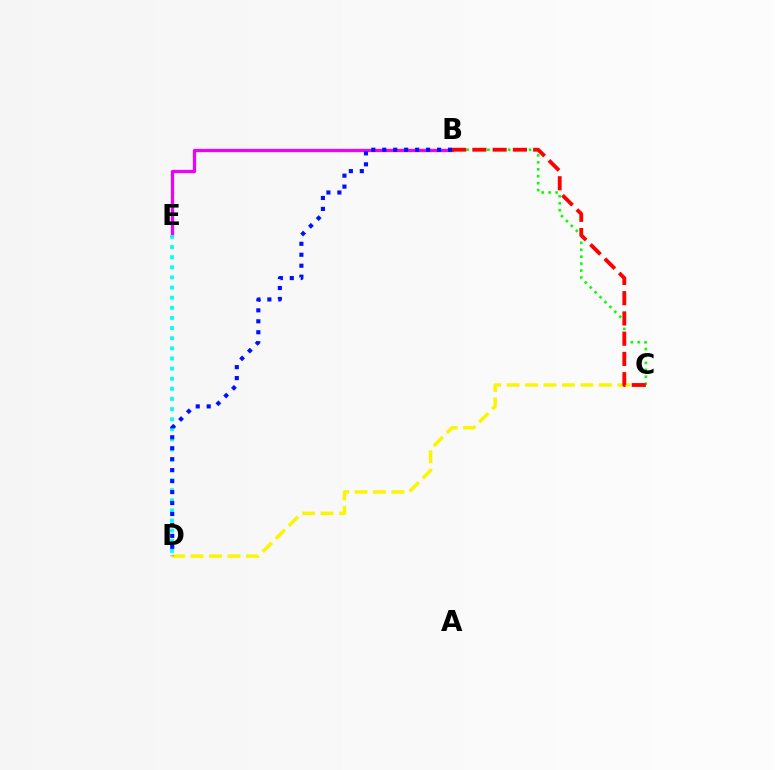{('C', 'D'): [{'color': '#fcf500', 'line_style': 'dashed', 'thickness': 2.51}], ('B', 'E'): [{'color': '#ee00ff', 'line_style': 'solid', 'thickness': 2.34}], ('D', 'E'): [{'color': '#00fff6', 'line_style': 'dotted', 'thickness': 2.75}], ('B', 'C'): [{'color': '#08ff00', 'line_style': 'dotted', 'thickness': 1.88}, {'color': '#ff0000', 'line_style': 'dashed', 'thickness': 2.75}], ('B', 'D'): [{'color': '#0010ff', 'line_style': 'dotted', 'thickness': 2.98}]}